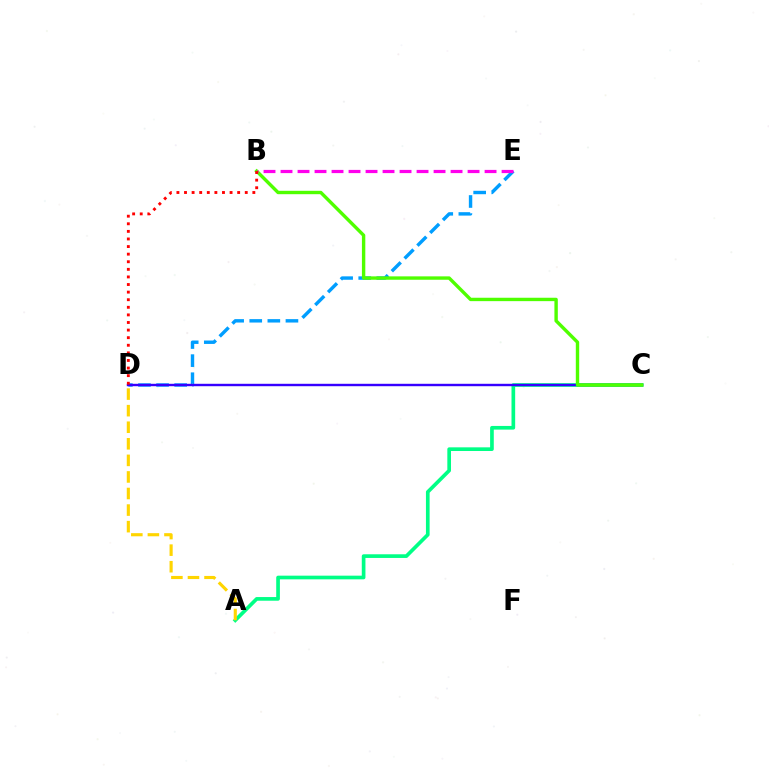{('A', 'C'): [{'color': '#00ff86', 'line_style': 'solid', 'thickness': 2.64}], ('D', 'E'): [{'color': '#009eff', 'line_style': 'dashed', 'thickness': 2.46}], ('C', 'D'): [{'color': '#3700ff', 'line_style': 'solid', 'thickness': 1.74}], ('B', 'C'): [{'color': '#4fff00', 'line_style': 'solid', 'thickness': 2.44}], ('B', 'E'): [{'color': '#ff00ed', 'line_style': 'dashed', 'thickness': 2.31}], ('B', 'D'): [{'color': '#ff0000', 'line_style': 'dotted', 'thickness': 2.06}], ('A', 'D'): [{'color': '#ffd500', 'line_style': 'dashed', 'thickness': 2.25}]}